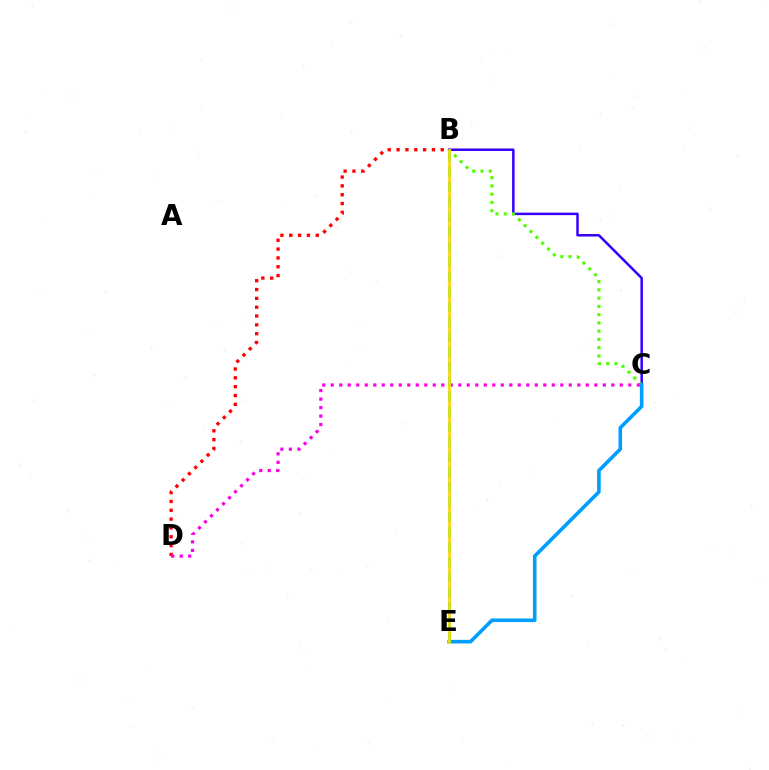{('B', 'D'): [{'color': '#ff0000', 'line_style': 'dotted', 'thickness': 2.4}], ('B', 'C'): [{'color': '#3700ff', 'line_style': 'solid', 'thickness': 1.81}, {'color': '#4fff00', 'line_style': 'dotted', 'thickness': 2.24}], ('C', 'D'): [{'color': '#ff00ed', 'line_style': 'dotted', 'thickness': 2.31}], ('C', 'E'): [{'color': '#009eff', 'line_style': 'solid', 'thickness': 2.6}], ('B', 'E'): [{'color': '#00ff86', 'line_style': 'dashed', 'thickness': 2.04}, {'color': '#ffd500', 'line_style': 'solid', 'thickness': 1.88}]}